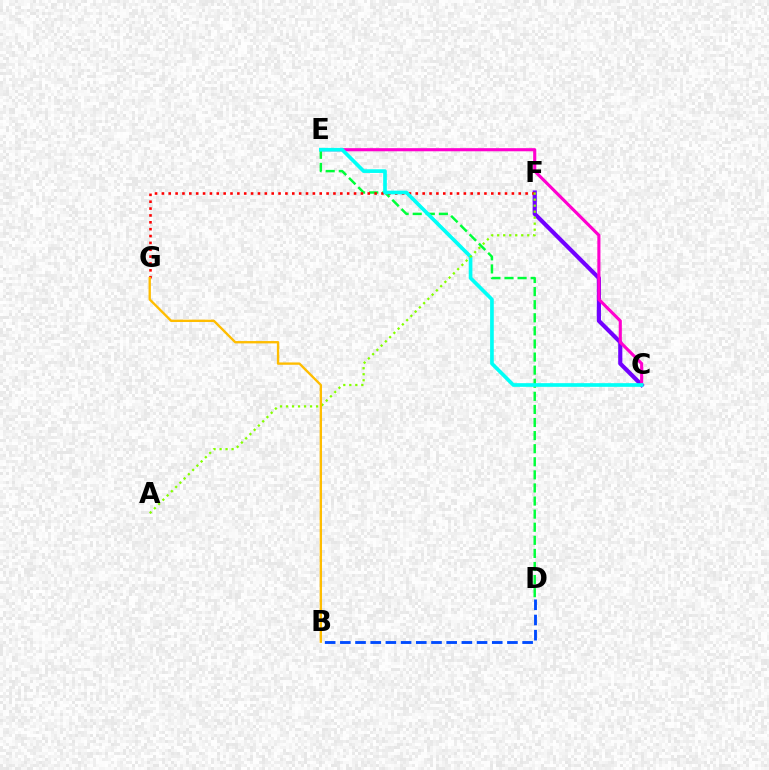{('C', 'F'): [{'color': '#7200ff', 'line_style': 'solid', 'thickness': 2.99}], ('C', 'E'): [{'color': '#ff00cf', 'line_style': 'solid', 'thickness': 2.24}, {'color': '#00fff6', 'line_style': 'solid', 'thickness': 2.65}], ('D', 'E'): [{'color': '#00ff39', 'line_style': 'dashed', 'thickness': 1.78}], ('F', 'G'): [{'color': '#ff0000', 'line_style': 'dotted', 'thickness': 1.86}], ('B', 'D'): [{'color': '#004bff', 'line_style': 'dashed', 'thickness': 2.06}], ('A', 'F'): [{'color': '#84ff00', 'line_style': 'dotted', 'thickness': 1.63}], ('B', 'G'): [{'color': '#ffbd00', 'line_style': 'solid', 'thickness': 1.69}]}